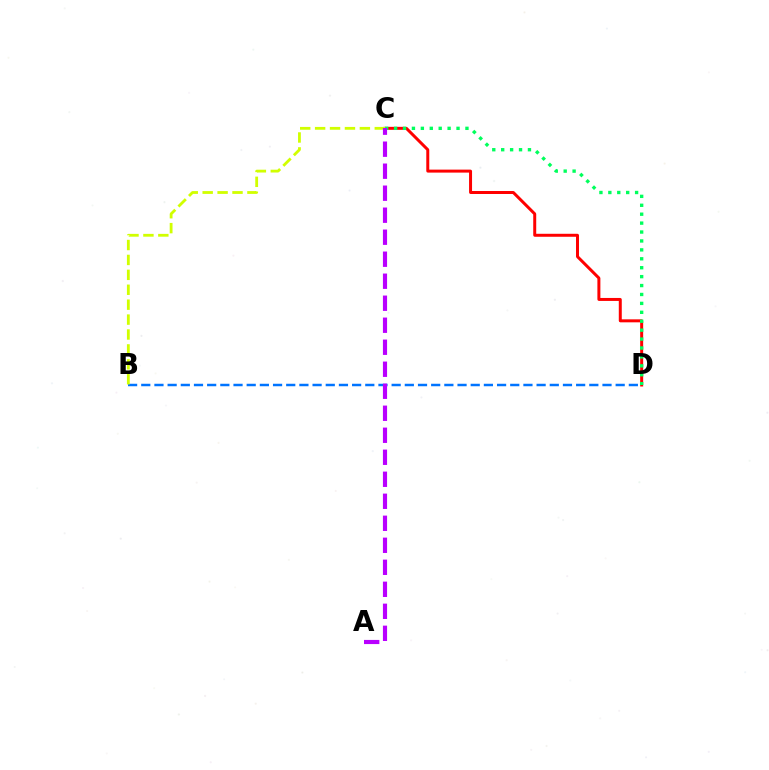{('B', 'D'): [{'color': '#0074ff', 'line_style': 'dashed', 'thickness': 1.79}], ('C', 'D'): [{'color': '#ff0000', 'line_style': 'solid', 'thickness': 2.15}, {'color': '#00ff5c', 'line_style': 'dotted', 'thickness': 2.42}], ('B', 'C'): [{'color': '#d1ff00', 'line_style': 'dashed', 'thickness': 2.03}], ('A', 'C'): [{'color': '#b900ff', 'line_style': 'dashed', 'thickness': 2.99}]}